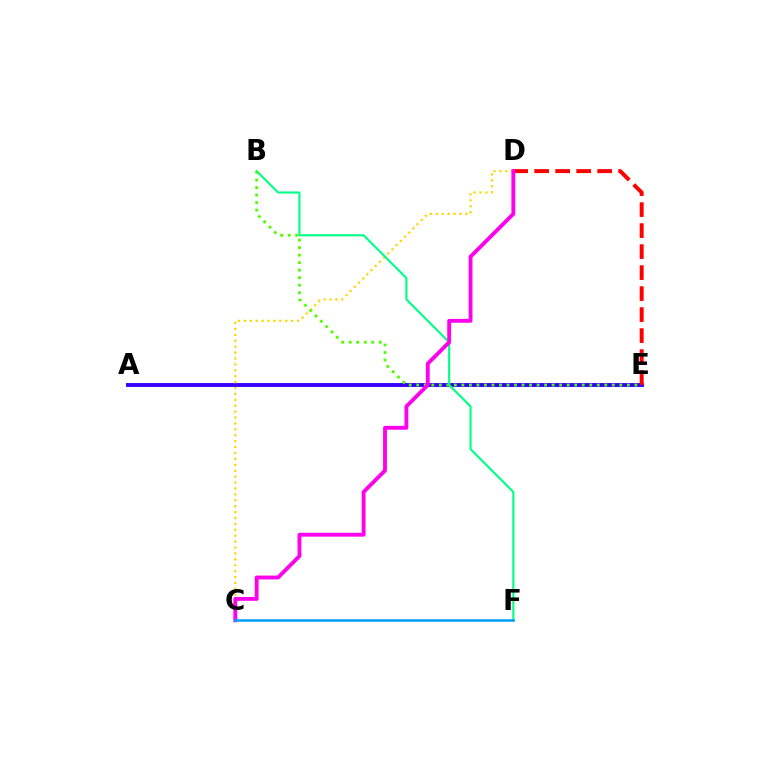{('A', 'E'): [{'color': '#3700ff', 'line_style': 'solid', 'thickness': 2.8}], ('C', 'D'): [{'color': '#ffd500', 'line_style': 'dotted', 'thickness': 1.6}, {'color': '#ff00ed', 'line_style': 'solid', 'thickness': 2.78}], ('B', 'F'): [{'color': '#00ff86', 'line_style': 'solid', 'thickness': 1.53}], ('D', 'E'): [{'color': '#ff0000', 'line_style': 'dashed', 'thickness': 2.85}], ('B', 'E'): [{'color': '#4fff00', 'line_style': 'dotted', 'thickness': 2.04}], ('C', 'F'): [{'color': '#009eff', 'line_style': 'solid', 'thickness': 1.83}]}